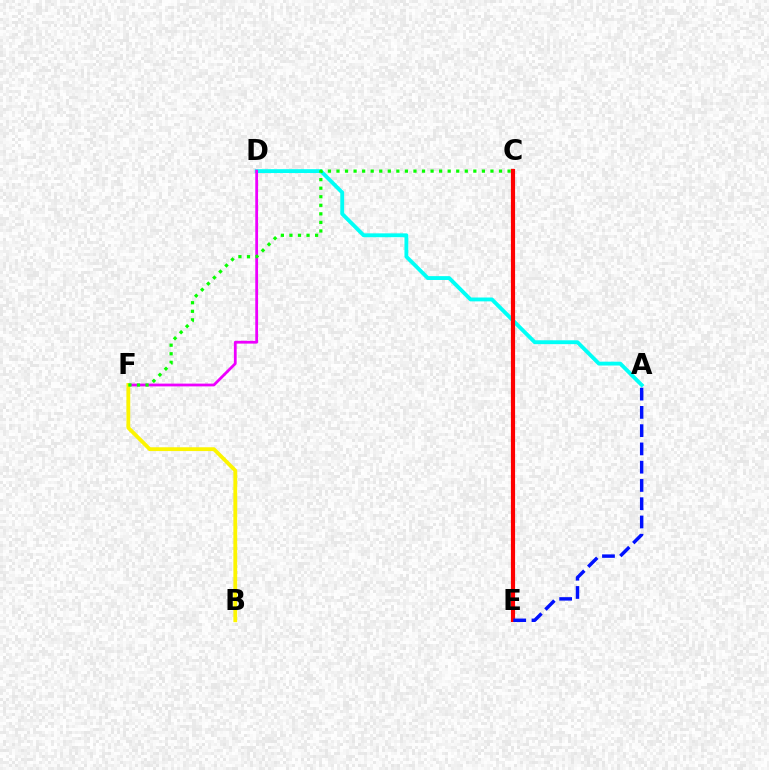{('A', 'D'): [{'color': '#00fff6', 'line_style': 'solid', 'thickness': 2.77}], ('D', 'F'): [{'color': '#ee00ff', 'line_style': 'solid', 'thickness': 2.0}], ('C', 'E'): [{'color': '#ff0000', 'line_style': 'solid', 'thickness': 3.0}], ('A', 'E'): [{'color': '#0010ff', 'line_style': 'dashed', 'thickness': 2.48}], ('B', 'F'): [{'color': '#fcf500', 'line_style': 'solid', 'thickness': 2.74}], ('C', 'F'): [{'color': '#08ff00', 'line_style': 'dotted', 'thickness': 2.32}]}